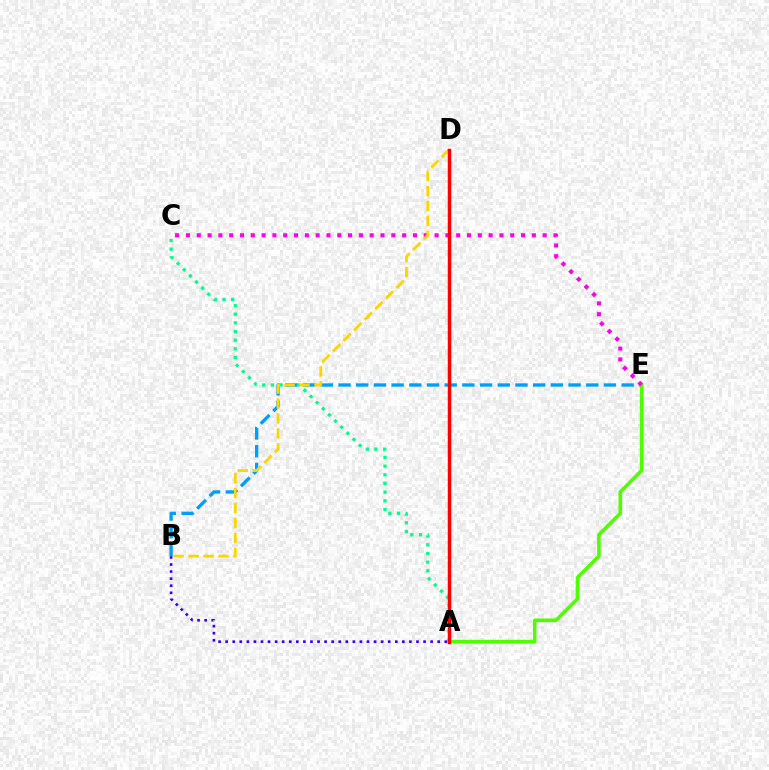{('A', 'B'): [{'color': '#3700ff', 'line_style': 'dotted', 'thickness': 1.92}], ('B', 'E'): [{'color': '#009eff', 'line_style': 'dashed', 'thickness': 2.4}], ('A', 'E'): [{'color': '#4fff00', 'line_style': 'solid', 'thickness': 2.58}], ('A', 'C'): [{'color': '#00ff86', 'line_style': 'dotted', 'thickness': 2.36}], ('C', 'E'): [{'color': '#ff00ed', 'line_style': 'dotted', 'thickness': 2.94}], ('B', 'D'): [{'color': '#ffd500', 'line_style': 'dashed', 'thickness': 2.03}], ('A', 'D'): [{'color': '#ff0000', 'line_style': 'solid', 'thickness': 2.48}]}